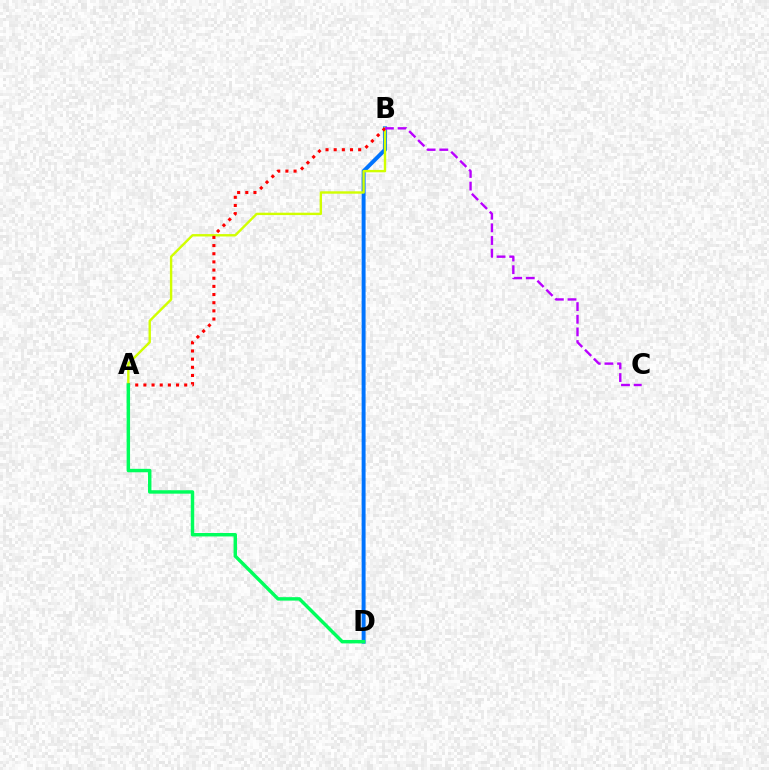{('B', 'D'): [{'color': '#0074ff', 'line_style': 'solid', 'thickness': 2.83}], ('A', 'B'): [{'color': '#d1ff00', 'line_style': 'solid', 'thickness': 1.72}, {'color': '#ff0000', 'line_style': 'dotted', 'thickness': 2.22}], ('A', 'D'): [{'color': '#00ff5c', 'line_style': 'solid', 'thickness': 2.48}], ('B', 'C'): [{'color': '#b900ff', 'line_style': 'dashed', 'thickness': 1.72}]}